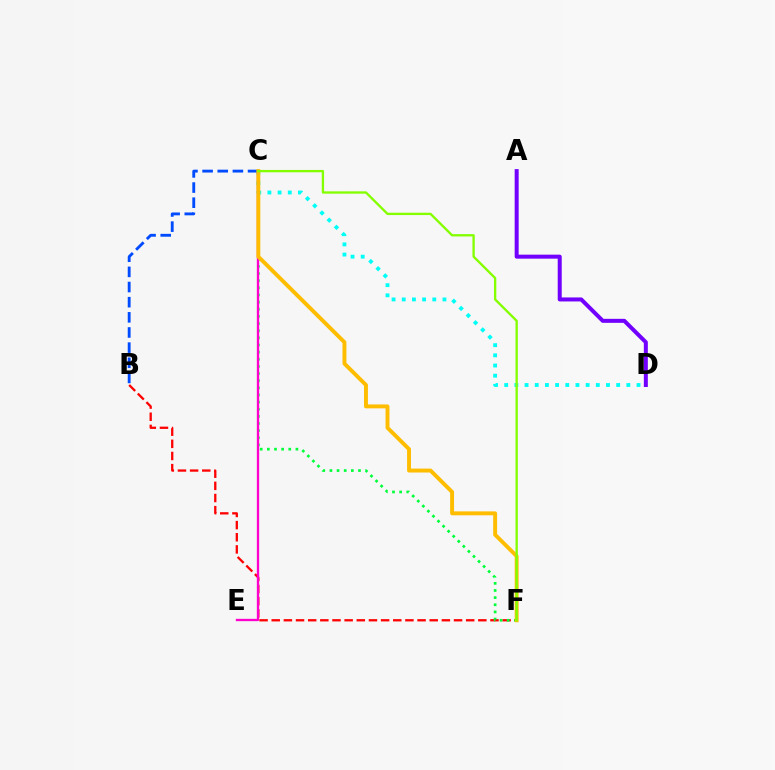{('B', 'F'): [{'color': '#ff0000', 'line_style': 'dashed', 'thickness': 1.65}], ('A', 'D'): [{'color': '#7200ff', 'line_style': 'solid', 'thickness': 2.88}], ('C', 'D'): [{'color': '#00fff6', 'line_style': 'dotted', 'thickness': 2.77}], ('B', 'C'): [{'color': '#004bff', 'line_style': 'dashed', 'thickness': 2.06}], ('C', 'F'): [{'color': '#00ff39', 'line_style': 'dotted', 'thickness': 1.94}, {'color': '#ffbd00', 'line_style': 'solid', 'thickness': 2.82}, {'color': '#84ff00', 'line_style': 'solid', 'thickness': 1.68}], ('C', 'E'): [{'color': '#ff00cf', 'line_style': 'solid', 'thickness': 1.67}]}